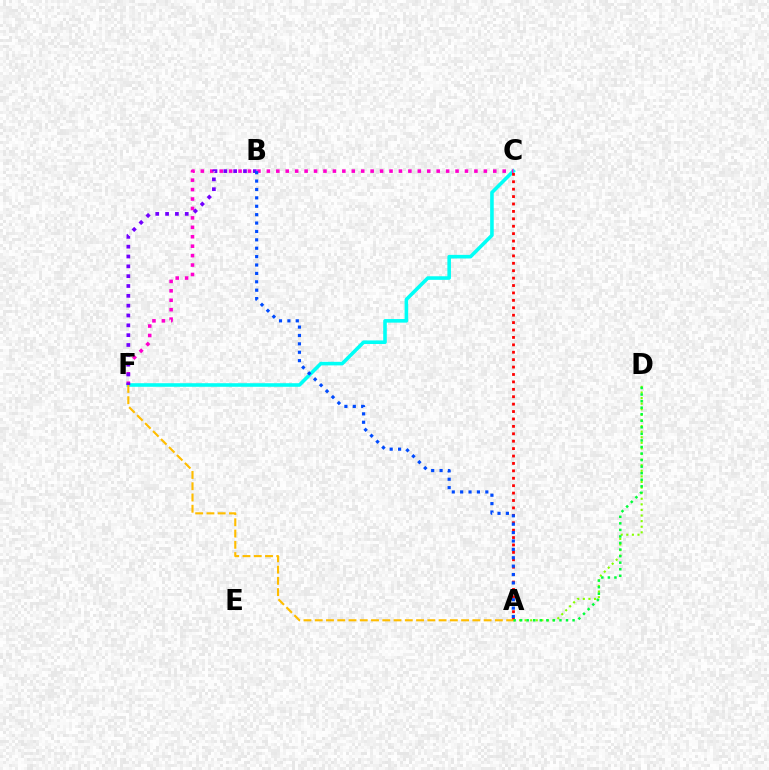{('C', 'F'): [{'color': '#00fff6', 'line_style': 'solid', 'thickness': 2.58}, {'color': '#ff00cf', 'line_style': 'dotted', 'thickness': 2.56}], ('A', 'C'): [{'color': '#ff0000', 'line_style': 'dotted', 'thickness': 2.01}], ('A', 'D'): [{'color': '#84ff00', 'line_style': 'dotted', 'thickness': 1.52}, {'color': '#00ff39', 'line_style': 'dotted', 'thickness': 1.78}], ('B', 'F'): [{'color': '#7200ff', 'line_style': 'dotted', 'thickness': 2.67}], ('A', 'F'): [{'color': '#ffbd00', 'line_style': 'dashed', 'thickness': 1.53}], ('A', 'B'): [{'color': '#004bff', 'line_style': 'dotted', 'thickness': 2.28}]}